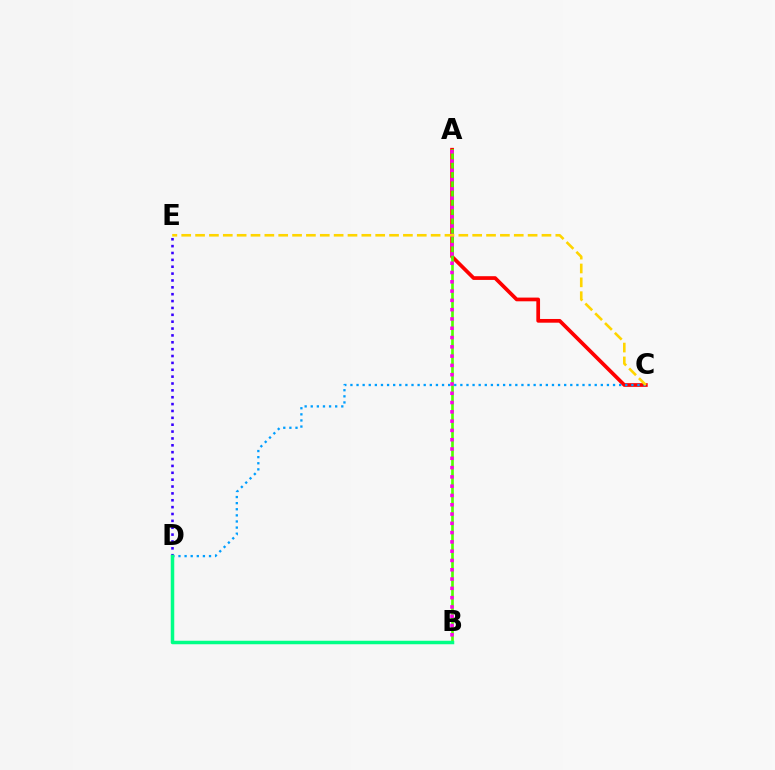{('A', 'C'): [{'color': '#ff0000', 'line_style': 'solid', 'thickness': 2.67}], ('C', 'D'): [{'color': '#009eff', 'line_style': 'dotted', 'thickness': 1.66}], ('A', 'B'): [{'color': '#4fff00', 'line_style': 'solid', 'thickness': 1.91}, {'color': '#ff00ed', 'line_style': 'dotted', 'thickness': 2.52}], ('D', 'E'): [{'color': '#3700ff', 'line_style': 'dotted', 'thickness': 1.87}], ('C', 'E'): [{'color': '#ffd500', 'line_style': 'dashed', 'thickness': 1.88}], ('B', 'D'): [{'color': '#00ff86', 'line_style': 'solid', 'thickness': 2.52}]}